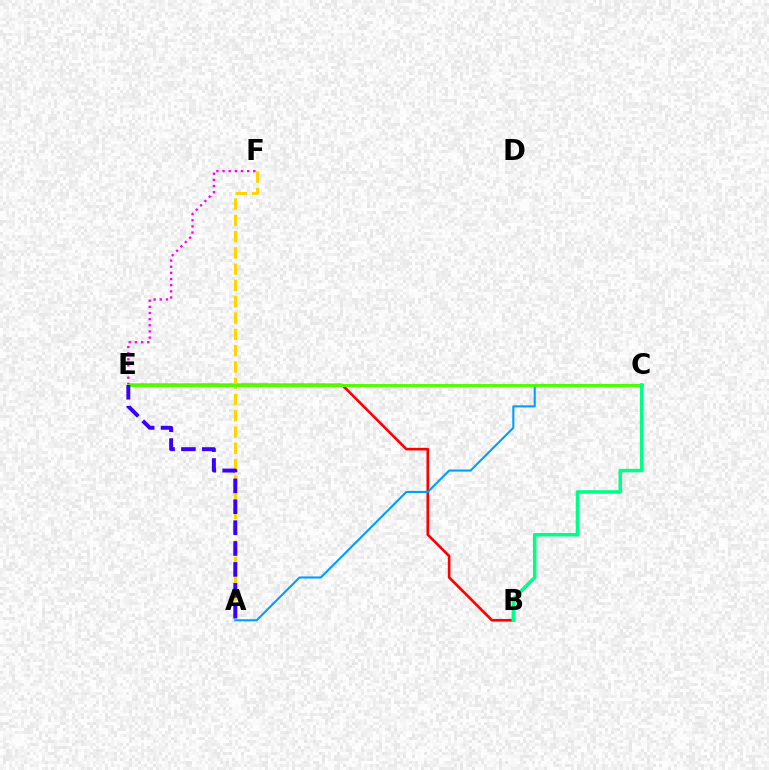{('B', 'E'): [{'color': '#ff0000', 'line_style': 'solid', 'thickness': 1.9}], ('E', 'F'): [{'color': '#ff00ed', 'line_style': 'dotted', 'thickness': 1.67}], ('A', 'C'): [{'color': '#009eff', 'line_style': 'solid', 'thickness': 1.51}], ('A', 'F'): [{'color': '#ffd500', 'line_style': 'dashed', 'thickness': 2.21}], ('C', 'E'): [{'color': '#4fff00', 'line_style': 'solid', 'thickness': 2.11}], ('A', 'E'): [{'color': '#3700ff', 'line_style': 'dashed', 'thickness': 2.84}], ('B', 'C'): [{'color': '#00ff86', 'line_style': 'solid', 'thickness': 2.55}]}